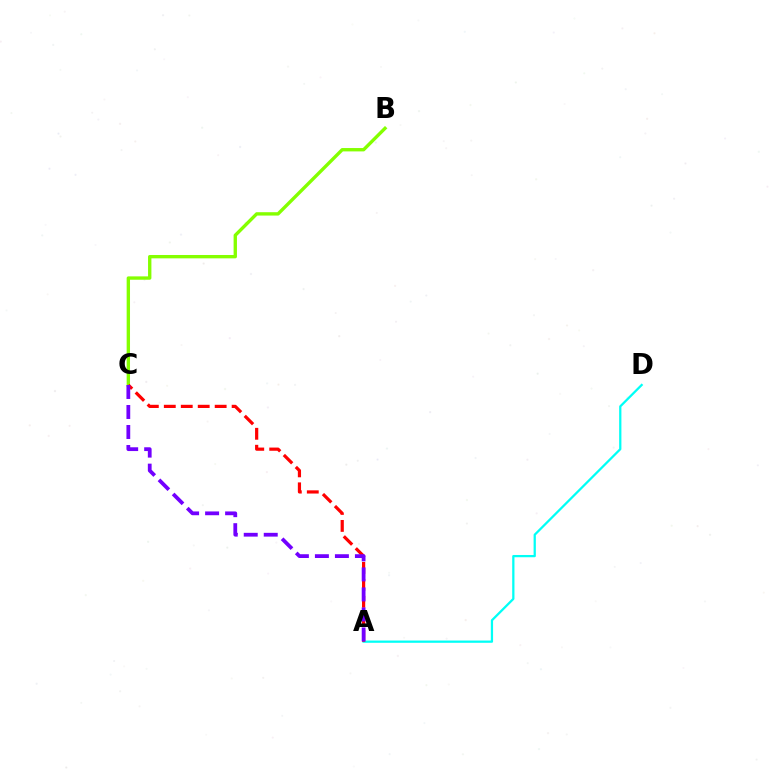{('B', 'C'): [{'color': '#84ff00', 'line_style': 'solid', 'thickness': 2.42}], ('A', 'D'): [{'color': '#00fff6', 'line_style': 'solid', 'thickness': 1.63}], ('A', 'C'): [{'color': '#ff0000', 'line_style': 'dashed', 'thickness': 2.3}, {'color': '#7200ff', 'line_style': 'dashed', 'thickness': 2.72}]}